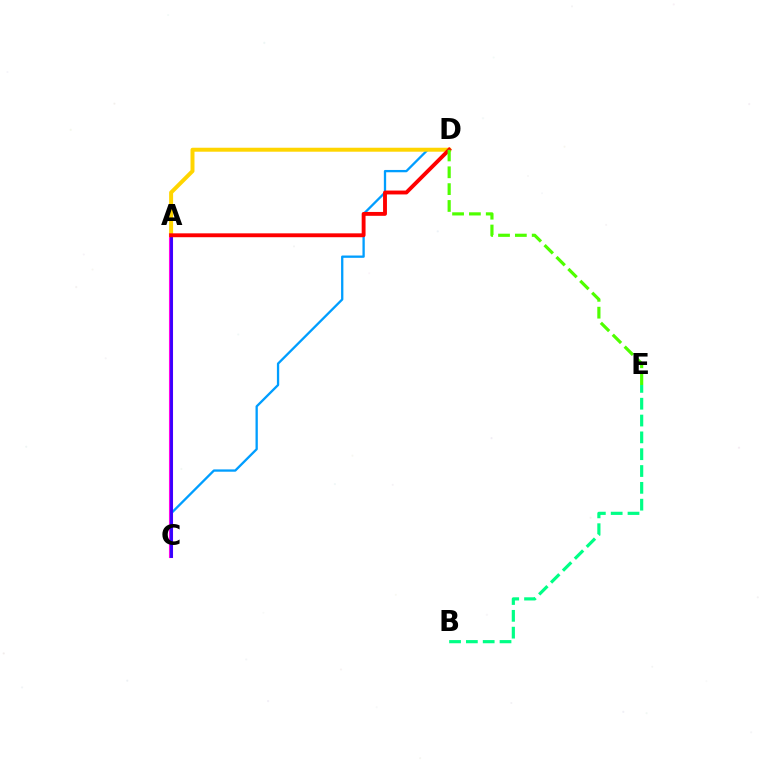{('A', 'C'): [{'color': '#ff00ed', 'line_style': 'solid', 'thickness': 2.95}, {'color': '#3700ff', 'line_style': 'solid', 'thickness': 2.05}], ('C', 'D'): [{'color': '#009eff', 'line_style': 'solid', 'thickness': 1.66}], ('B', 'E'): [{'color': '#00ff86', 'line_style': 'dashed', 'thickness': 2.29}], ('A', 'D'): [{'color': '#ffd500', 'line_style': 'solid', 'thickness': 2.86}, {'color': '#ff0000', 'line_style': 'solid', 'thickness': 2.79}], ('D', 'E'): [{'color': '#4fff00', 'line_style': 'dashed', 'thickness': 2.29}]}